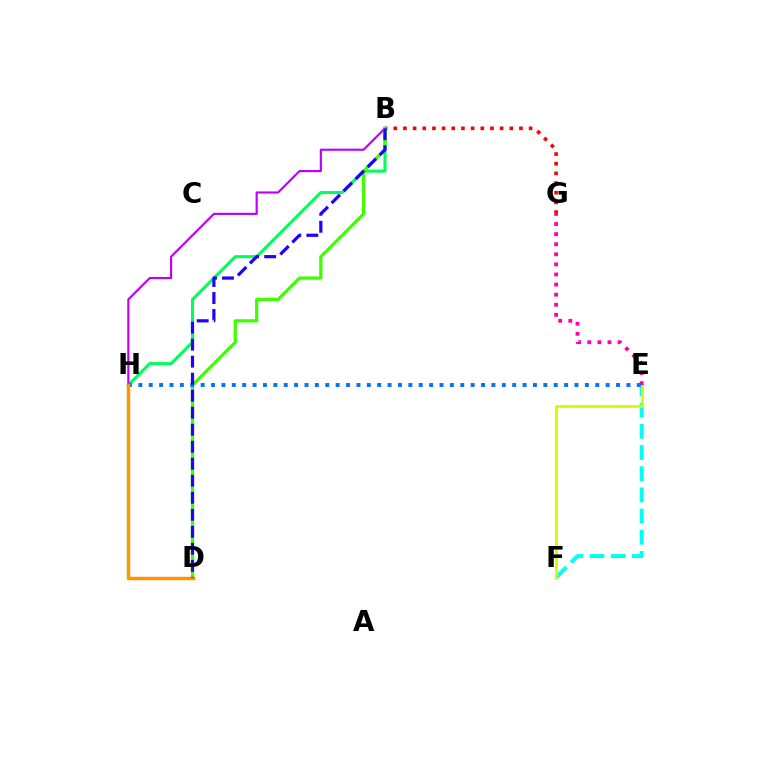{('E', 'F'): [{'color': '#00fff6', 'line_style': 'dashed', 'thickness': 2.88}, {'color': '#d1ff00', 'line_style': 'solid', 'thickness': 2.03}], ('B', 'H'): [{'color': '#00ff5c', 'line_style': 'solid', 'thickness': 2.21}, {'color': '#b900ff', 'line_style': 'solid', 'thickness': 1.54}], ('B', 'G'): [{'color': '#ff0000', 'line_style': 'dotted', 'thickness': 2.63}], ('E', 'G'): [{'color': '#ff00ac', 'line_style': 'dotted', 'thickness': 2.74}], ('B', 'D'): [{'color': '#3dff00', 'line_style': 'solid', 'thickness': 2.32}, {'color': '#2500ff', 'line_style': 'dashed', 'thickness': 2.31}], ('E', 'H'): [{'color': '#0074ff', 'line_style': 'dotted', 'thickness': 2.82}], ('D', 'H'): [{'color': '#ff9400', 'line_style': 'solid', 'thickness': 2.48}]}